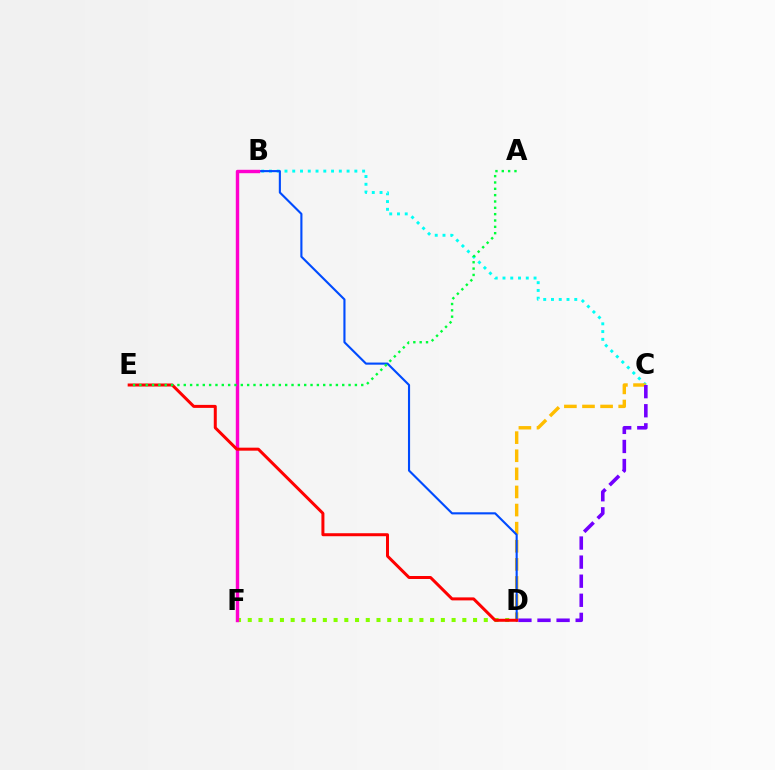{('D', 'F'): [{'color': '#84ff00', 'line_style': 'dotted', 'thickness': 2.92}], ('B', 'C'): [{'color': '#00fff6', 'line_style': 'dotted', 'thickness': 2.11}], ('C', 'D'): [{'color': '#ffbd00', 'line_style': 'dashed', 'thickness': 2.46}, {'color': '#7200ff', 'line_style': 'dashed', 'thickness': 2.59}], ('B', 'D'): [{'color': '#004bff', 'line_style': 'solid', 'thickness': 1.53}], ('B', 'F'): [{'color': '#ff00cf', 'line_style': 'solid', 'thickness': 2.46}], ('D', 'E'): [{'color': '#ff0000', 'line_style': 'solid', 'thickness': 2.16}], ('A', 'E'): [{'color': '#00ff39', 'line_style': 'dotted', 'thickness': 1.72}]}